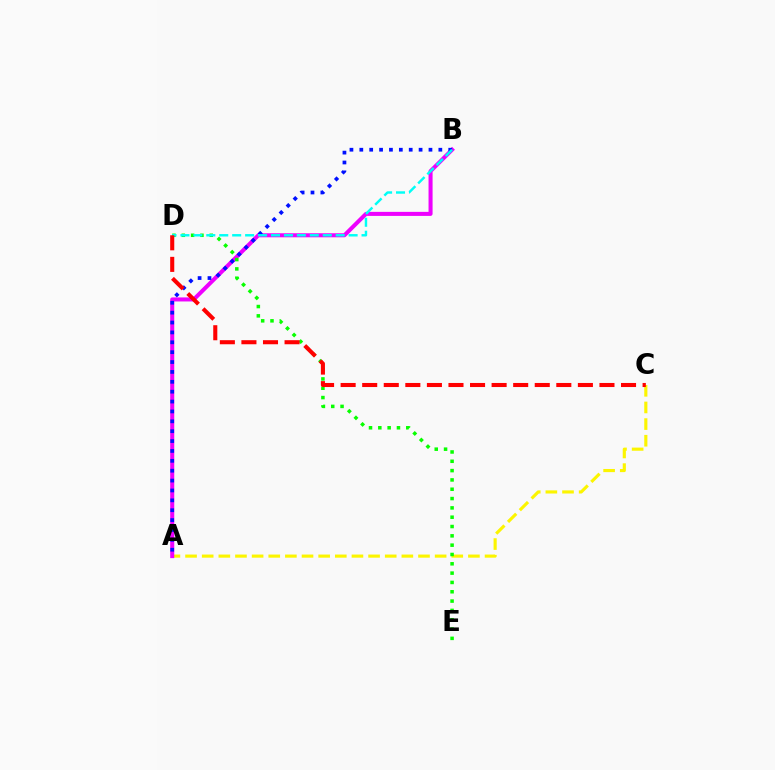{('A', 'C'): [{'color': '#fcf500', 'line_style': 'dashed', 'thickness': 2.26}], ('A', 'B'): [{'color': '#ee00ff', 'line_style': 'solid', 'thickness': 2.91}, {'color': '#0010ff', 'line_style': 'dotted', 'thickness': 2.68}], ('D', 'E'): [{'color': '#08ff00', 'line_style': 'dotted', 'thickness': 2.53}], ('B', 'D'): [{'color': '#00fff6', 'line_style': 'dashed', 'thickness': 1.76}], ('C', 'D'): [{'color': '#ff0000', 'line_style': 'dashed', 'thickness': 2.93}]}